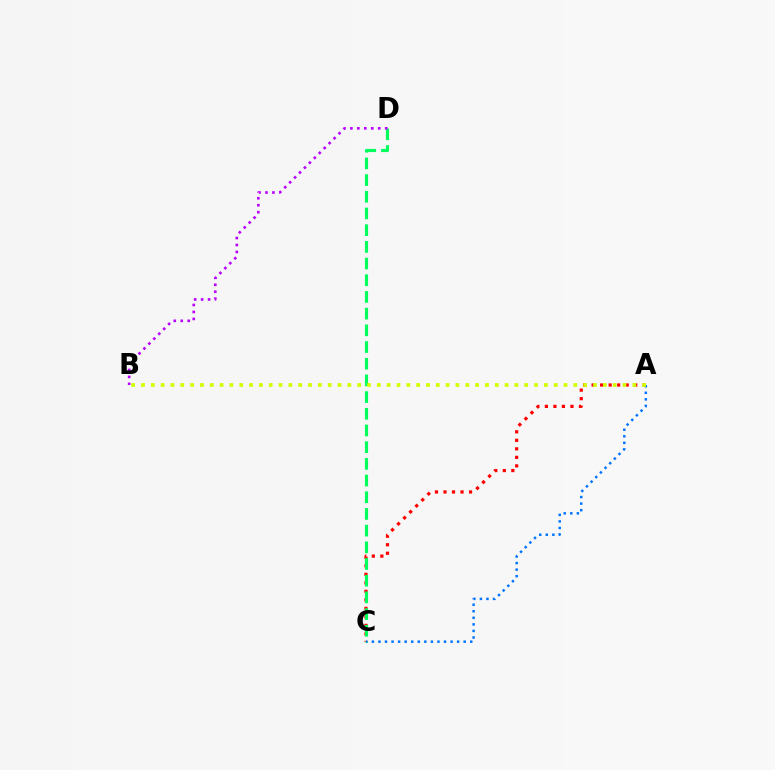{('A', 'C'): [{'color': '#ff0000', 'line_style': 'dotted', 'thickness': 2.31}, {'color': '#0074ff', 'line_style': 'dotted', 'thickness': 1.78}], ('C', 'D'): [{'color': '#00ff5c', 'line_style': 'dashed', 'thickness': 2.27}], ('B', 'D'): [{'color': '#b900ff', 'line_style': 'dotted', 'thickness': 1.89}], ('A', 'B'): [{'color': '#d1ff00', 'line_style': 'dotted', 'thickness': 2.67}]}